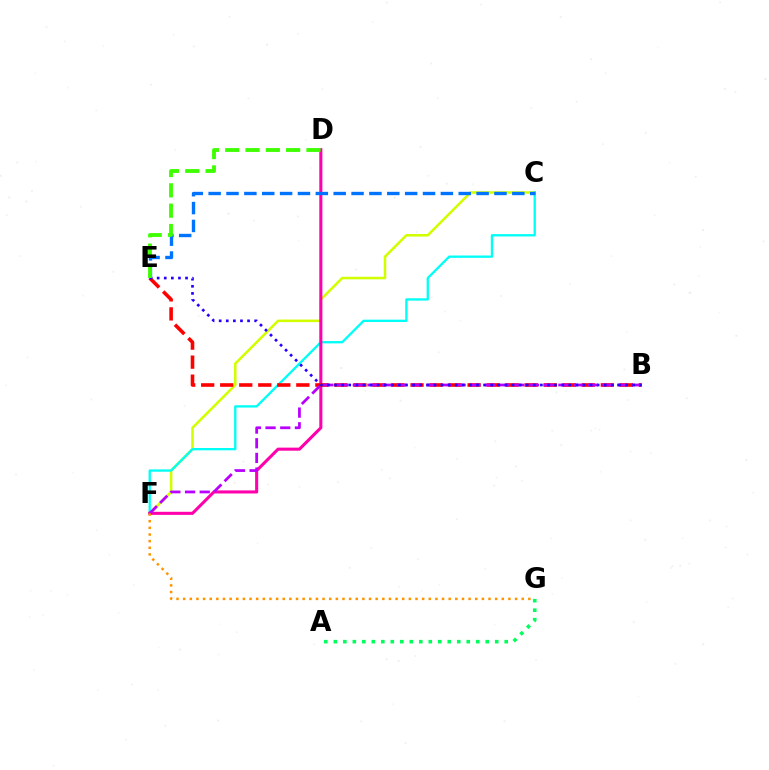{('C', 'F'): [{'color': '#d1ff00', 'line_style': 'solid', 'thickness': 1.83}, {'color': '#00fff6', 'line_style': 'solid', 'thickness': 1.67}], ('A', 'G'): [{'color': '#00ff5c', 'line_style': 'dotted', 'thickness': 2.58}], ('D', 'F'): [{'color': '#ff00ac', 'line_style': 'solid', 'thickness': 2.21}], ('B', 'E'): [{'color': '#ff0000', 'line_style': 'dashed', 'thickness': 2.59}, {'color': '#2500ff', 'line_style': 'dotted', 'thickness': 1.93}], ('B', 'F'): [{'color': '#b900ff', 'line_style': 'dashed', 'thickness': 1.99}], ('F', 'G'): [{'color': '#ff9400', 'line_style': 'dotted', 'thickness': 1.8}], ('C', 'E'): [{'color': '#0074ff', 'line_style': 'dashed', 'thickness': 2.43}], ('D', 'E'): [{'color': '#3dff00', 'line_style': 'dashed', 'thickness': 2.76}]}